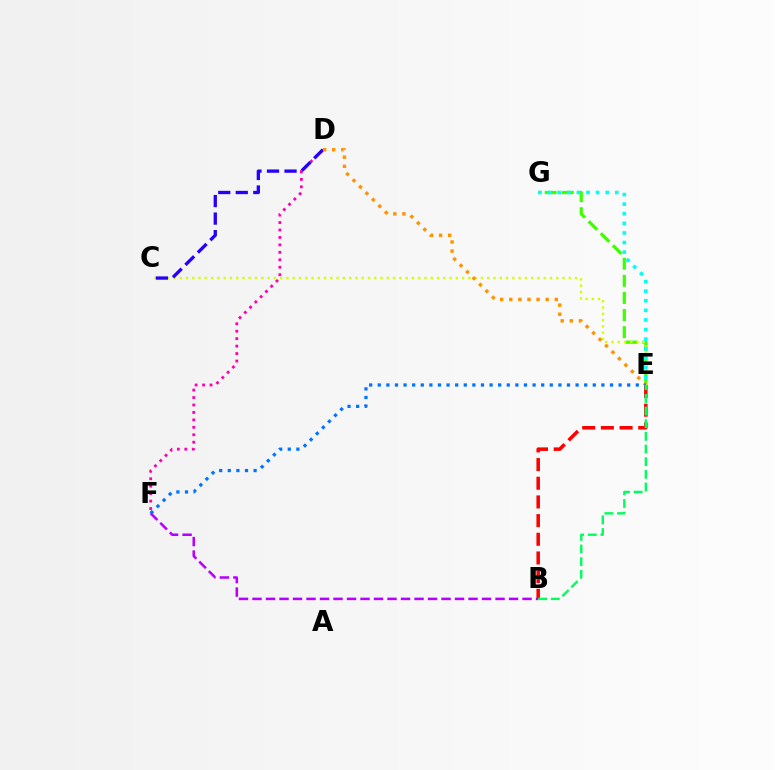{('E', 'G'): [{'color': '#3dff00', 'line_style': 'dashed', 'thickness': 2.32}, {'color': '#00fff6', 'line_style': 'dotted', 'thickness': 2.61}], ('D', 'F'): [{'color': '#ff00ac', 'line_style': 'dotted', 'thickness': 2.02}], ('C', 'E'): [{'color': '#d1ff00', 'line_style': 'dotted', 'thickness': 1.71}], ('C', 'D'): [{'color': '#2500ff', 'line_style': 'dashed', 'thickness': 2.38}], ('B', 'E'): [{'color': '#ff0000', 'line_style': 'dashed', 'thickness': 2.54}, {'color': '#00ff5c', 'line_style': 'dashed', 'thickness': 1.72}], ('D', 'E'): [{'color': '#ff9400', 'line_style': 'dotted', 'thickness': 2.47}], ('E', 'F'): [{'color': '#0074ff', 'line_style': 'dotted', 'thickness': 2.34}], ('B', 'F'): [{'color': '#b900ff', 'line_style': 'dashed', 'thickness': 1.83}]}